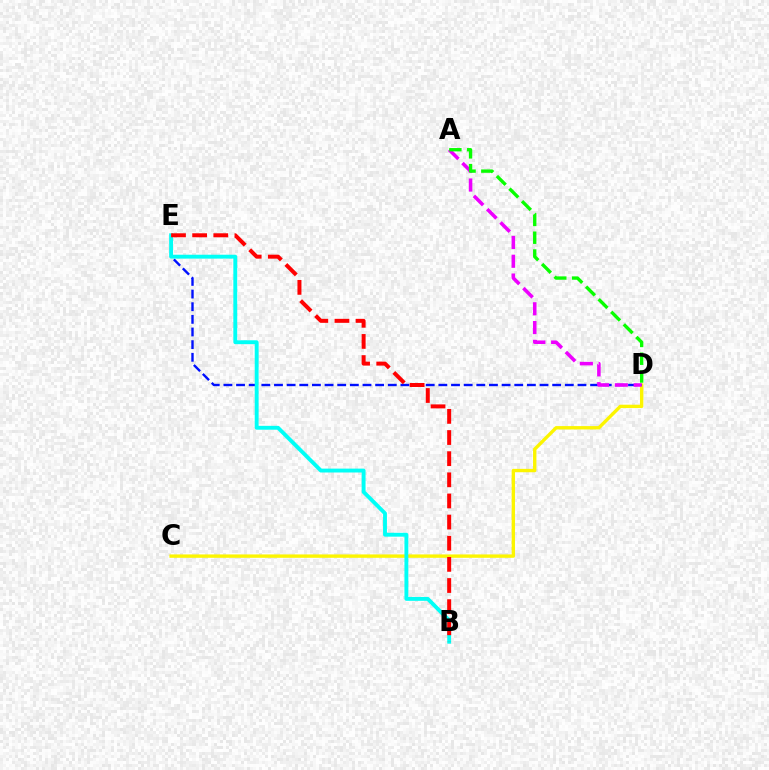{('C', 'D'): [{'color': '#fcf500', 'line_style': 'solid', 'thickness': 2.43}], ('D', 'E'): [{'color': '#0010ff', 'line_style': 'dashed', 'thickness': 1.72}], ('A', 'D'): [{'color': '#ee00ff', 'line_style': 'dashed', 'thickness': 2.55}, {'color': '#08ff00', 'line_style': 'dashed', 'thickness': 2.42}], ('B', 'E'): [{'color': '#00fff6', 'line_style': 'solid', 'thickness': 2.79}, {'color': '#ff0000', 'line_style': 'dashed', 'thickness': 2.87}]}